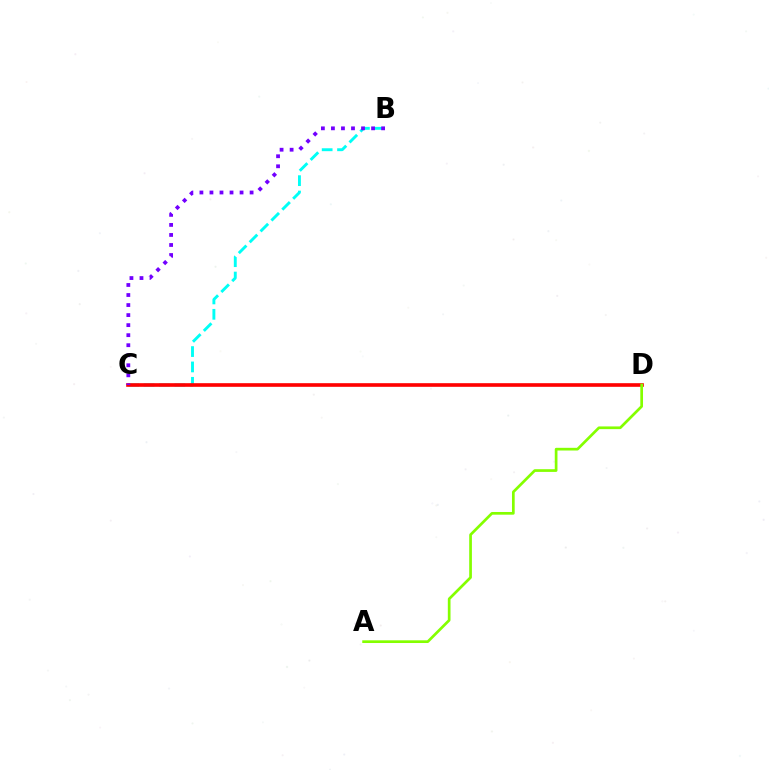{('B', 'C'): [{'color': '#00fff6', 'line_style': 'dashed', 'thickness': 2.09}, {'color': '#7200ff', 'line_style': 'dotted', 'thickness': 2.73}], ('C', 'D'): [{'color': '#ff0000', 'line_style': 'solid', 'thickness': 2.61}], ('A', 'D'): [{'color': '#84ff00', 'line_style': 'solid', 'thickness': 1.94}]}